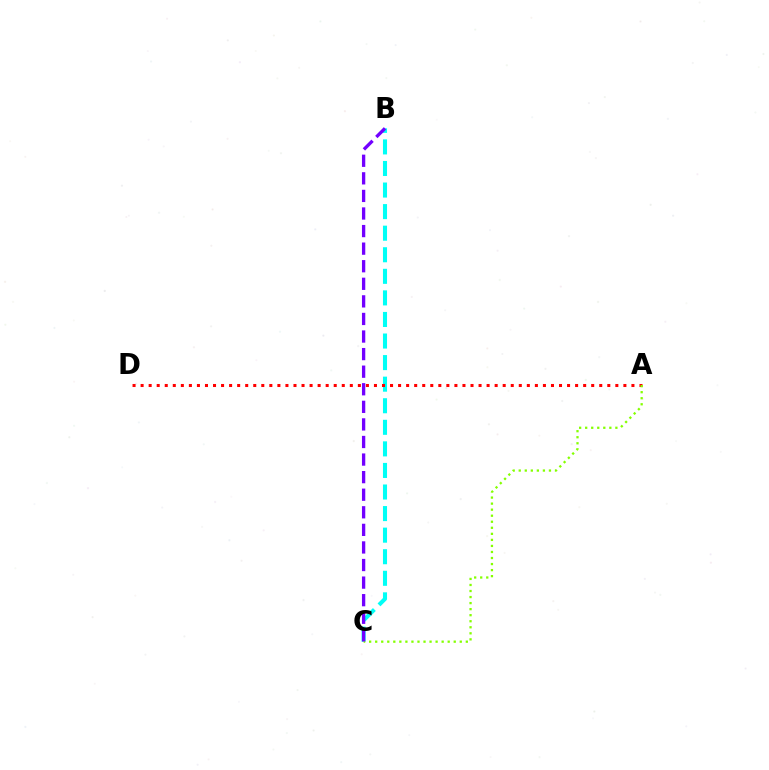{('B', 'C'): [{'color': '#00fff6', 'line_style': 'dashed', 'thickness': 2.93}, {'color': '#7200ff', 'line_style': 'dashed', 'thickness': 2.39}], ('A', 'D'): [{'color': '#ff0000', 'line_style': 'dotted', 'thickness': 2.19}], ('A', 'C'): [{'color': '#84ff00', 'line_style': 'dotted', 'thickness': 1.64}]}